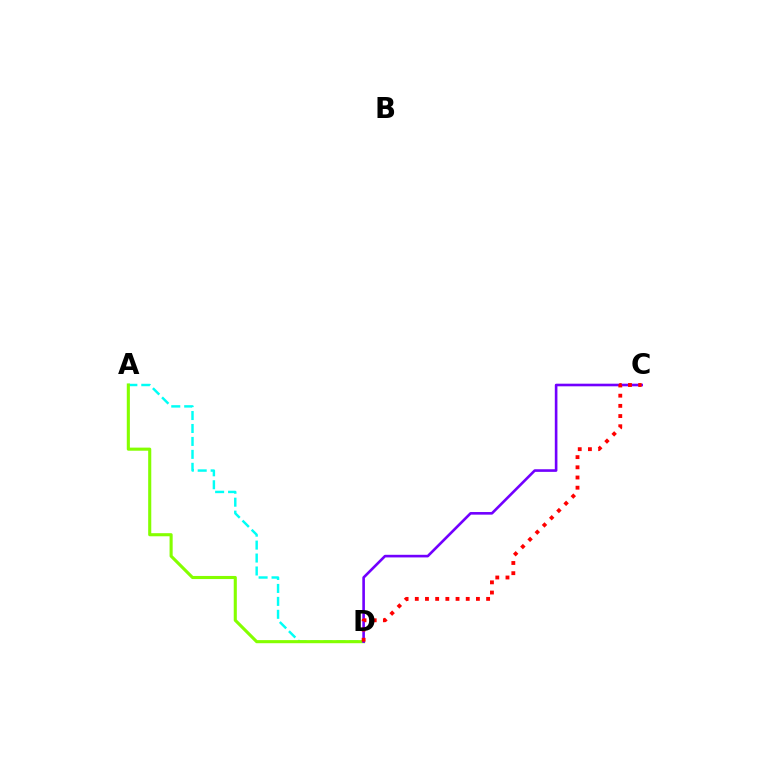{('A', 'D'): [{'color': '#00fff6', 'line_style': 'dashed', 'thickness': 1.76}, {'color': '#84ff00', 'line_style': 'solid', 'thickness': 2.23}], ('C', 'D'): [{'color': '#7200ff', 'line_style': 'solid', 'thickness': 1.89}, {'color': '#ff0000', 'line_style': 'dotted', 'thickness': 2.77}]}